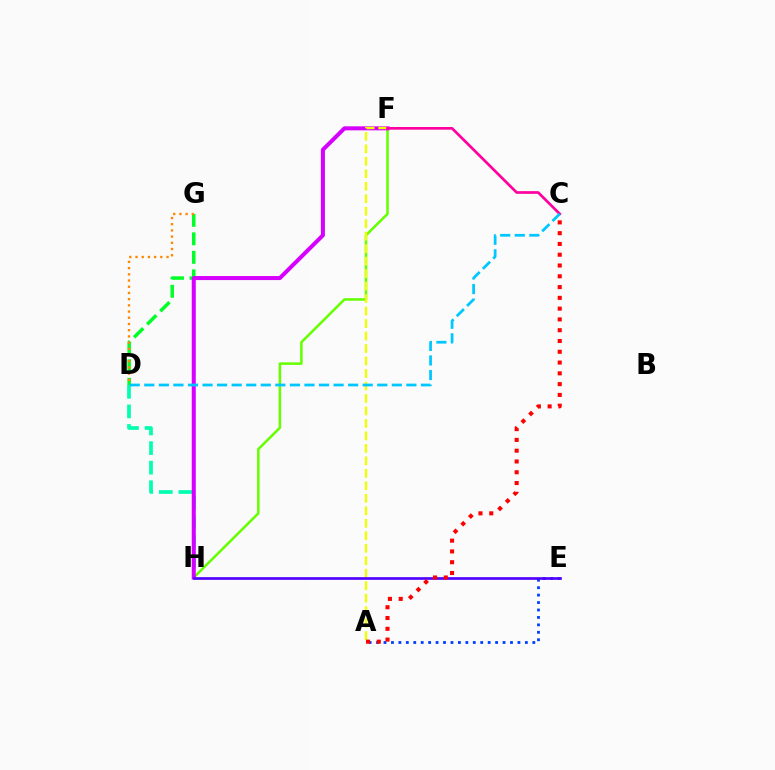{('A', 'E'): [{'color': '#003fff', 'line_style': 'dotted', 'thickness': 2.02}], ('F', 'H'): [{'color': '#66ff00', 'line_style': 'solid', 'thickness': 1.82}, {'color': '#d600ff', 'line_style': 'solid', 'thickness': 2.9}], ('D', 'G'): [{'color': '#00ff27', 'line_style': 'dashed', 'thickness': 2.51}, {'color': '#ff8800', 'line_style': 'dotted', 'thickness': 1.69}], ('D', 'H'): [{'color': '#00ffaf', 'line_style': 'dashed', 'thickness': 2.66}], ('A', 'F'): [{'color': '#eeff00', 'line_style': 'dashed', 'thickness': 1.7}], ('E', 'H'): [{'color': '#4f00ff', 'line_style': 'solid', 'thickness': 1.92}], ('C', 'F'): [{'color': '#ff00a0', 'line_style': 'solid', 'thickness': 1.93}], ('A', 'C'): [{'color': '#ff0000', 'line_style': 'dotted', 'thickness': 2.93}], ('C', 'D'): [{'color': '#00c7ff', 'line_style': 'dashed', 'thickness': 1.98}]}